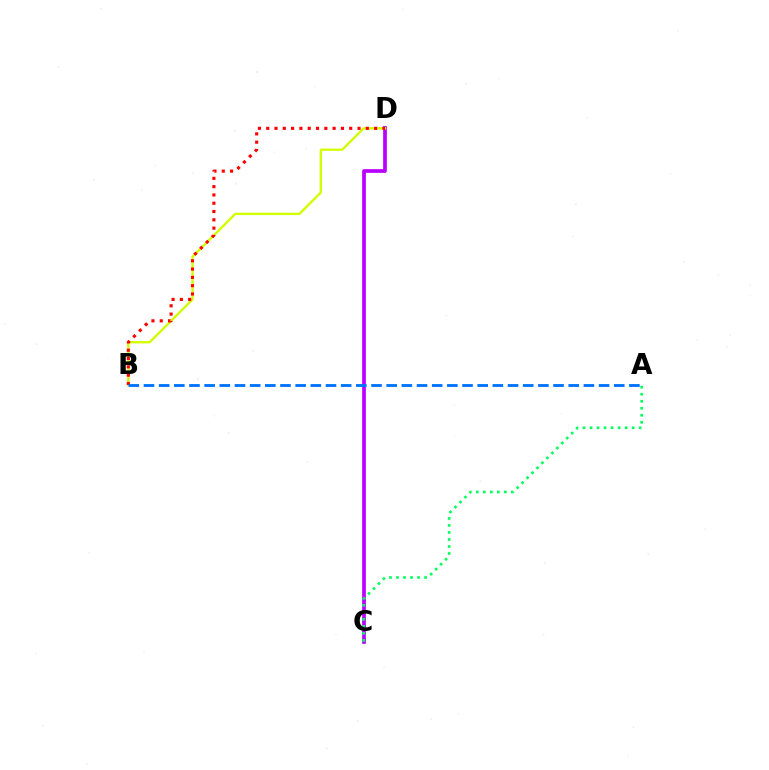{('C', 'D'): [{'color': '#b900ff', 'line_style': 'solid', 'thickness': 2.67}], ('B', 'D'): [{'color': '#d1ff00', 'line_style': 'solid', 'thickness': 1.69}, {'color': '#ff0000', 'line_style': 'dotted', 'thickness': 2.26}], ('A', 'B'): [{'color': '#0074ff', 'line_style': 'dashed', 'thickness': 2.06}], ('A', 'C'): [{'color': '#00ff5c', 'line_style': 'dotted', 'thickness': 1.91}]}